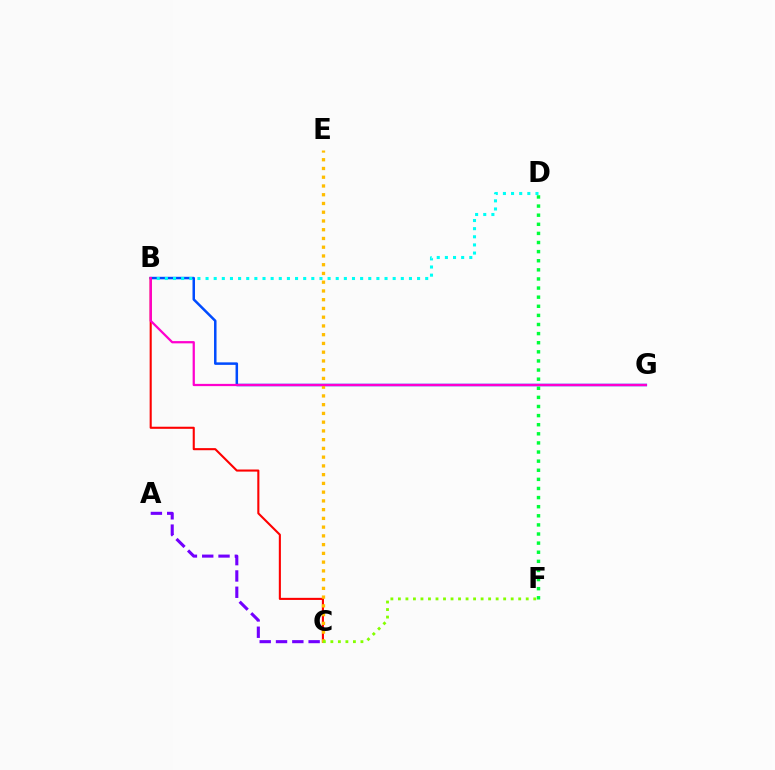{('B', 'G'): [{'color': '#004bff', 'line_style': 'solid', 'thickness': 1.81}, {'color': '#ff00cf', 'line_style': 'solid', 'thickness': 1.62}], ('B', 'D'): [{'color': '#00fff6', 'line_style': 'dotted', 'thickness': 2.21}], ('B', 'C'): [{'color': '#ff0000', 'line_style': 'solid', 'thickness': 1.51}], ('A', 'C'): [{'color': '#7200ff', 'line_style': 'dashed', 'thickness': 2.22}], ('C', 'E'): [{'color': '#ffbd00', 'line_style': 'dotted', 'thickness': 2.38}], ('D', 'F'): [{'color': '#00ff39', 'line_style': 'dotted', 'thickness': 2.48}], ('C', 'F'): [{'color': '#84ff00', 'line_style': 'dotted', 'thickness': 2.04}]}